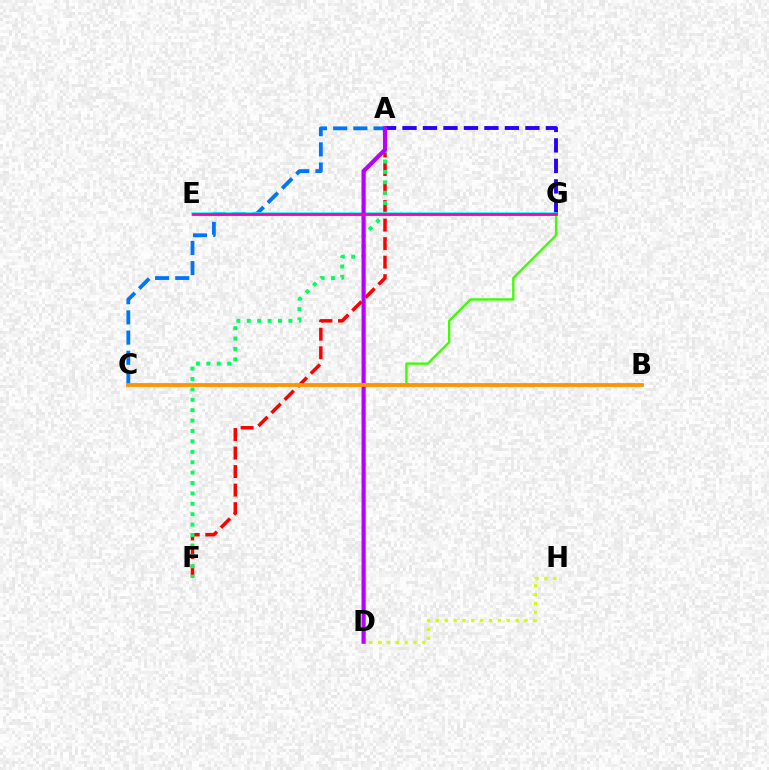{('A', 'F'): [{'color': '#ff0000', 'line_style': 'dashed', 'thickness': 2.52}, {'color': '#00ff5c', 'line_style': 'dotted', 'thickness': 2.83}], ('D', 'G'): [{'color': '#3dff00', 'line_style': 'solid', 'thickness': 1.7}], ('A', 'C'): [{'color': '#0074ff', 'line_style': 'dashed', 'thickness': 2.74}], ('A', 'G'): [{'color': '#2500ff', 'line_style': 'dashed', 'thickness': 2.78}], ('E', 'G'): [{'color': '#00fff6', 'line_style': 'solid', 'thickness': 2.54}, {'color': '#ff00ac', 'line_style': 'solid', 'thickness': 1.98}], ('A', 'D'): [{'color': '#b900ff', 'line_style': 'solid', 'thickness': 2.99}], ('B', 'C'): [{'color': '#ff9400', 'line_style': 'solid', 'thickness': 2.75}], ('D', 'H'): [{'color': '#d1ff00', 'line_style': 'dotted', 'thickness': 2.41}]}